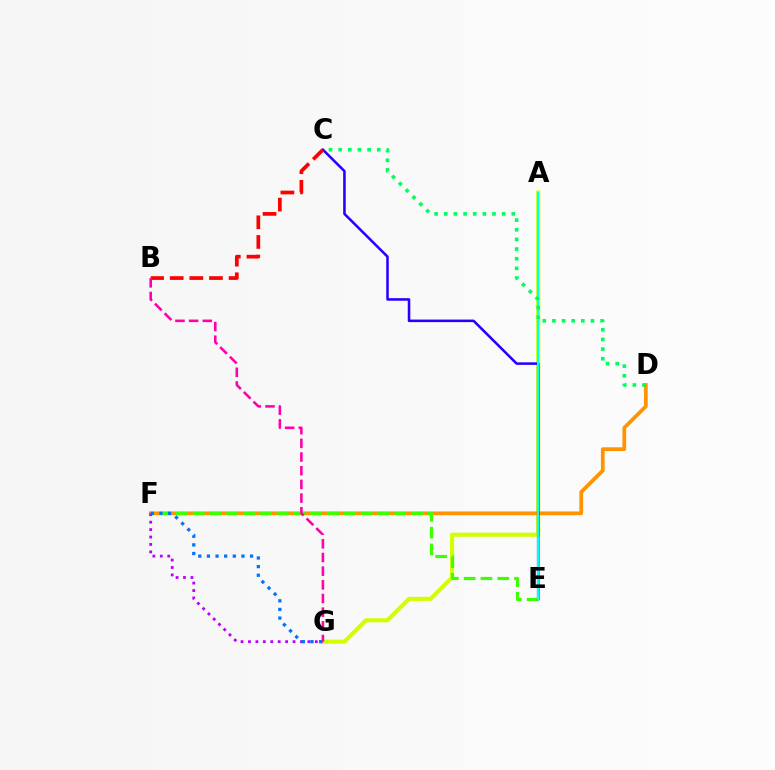{('A', 'G'): [{'color': '#d1ff00', 'line_style': 'solid', 'thickness': 2.95}], ('D', 'F'): [{'color': '#ff9400', 'line_style': 'solid', 'thickness': 2.7}], ('E', 'F'): [{'color': '#3dff00', 'line_style': 'dashed', 'thickness': 2.28}], ('C', 'E'): [{'color': '#2500ff', 'line_style': 'solid', 'thickness': 1.84}], ('F', 'G'): [{'color': '#b900ff', 'line_style': 'dotted', 'thickness': 2.02}, {'color': '#0074ff', 'line_style': 'dotted', 'thickness': 2.34}], ('B', 'C'): [{'color': '#ff0000', 'line_style': 'dashed', 'thickness': 2.67}], ('A', 'E'): [{'color': '#00fff6', 'line_style': 'solid', 'thickness': 1.51}], ('C', 'D'): [{'color': '#00ff5c', 'line_style': 'dotted', 'thickness': 2.62}], ('B', 'G'): [{'color': '#ff00ac', 'line_style': 'dashed', 'thickness': 1.86}]}